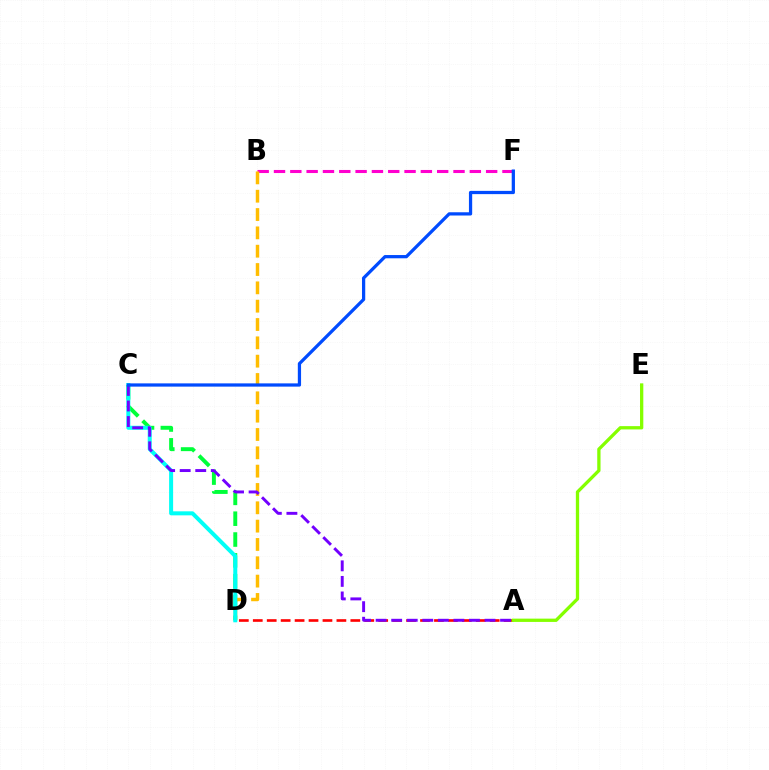{('C', 'D'): [{'color': '#00ff39', 'line_style': 'dashed', 'thickness': 2.83}, {'color': '#00fff6', 'line_style': 'solid', 'thickness': 2.89}], ('B', 'F'): [{'color': '#ff00cf', 'line_style': 'dashed', 'thickness': 2.22}], ('B', 'D'): [{'color': '#ffbd00', 'line_style': 'dashed', 'thickness': 2.49}], ('A', 'D'): [{'color': '#ff0000', 'line_style': 'dashed', 'thickness': 1.89}], ('A', 'C'): [{'color': '#7200ff', 'line_style': 'dashed', 'thickness': 2.11}], ('A', 'E'): [{'color': '#84ff00', 'line_style': 'solid', 'thickness': 2.37}], ('C', 'F'): [{'color': '#004bff', 'line_style': 'solid', 'thickness': 2.34}]}